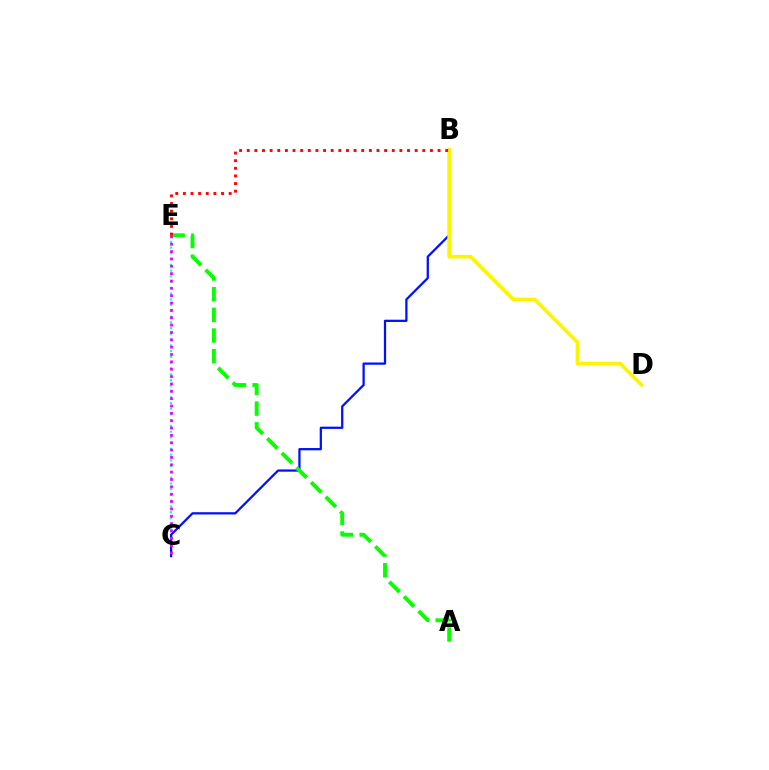{('C', 'E'): [{'color': '#00fff6', 'line_style': 'dotted', 'thickness': 1.56}, {'color': '#ee00ff', 'line_style': 'dotted', 'thickness': 2.0}], ('B', 'C'): [{'color': '#0010ff', 'line_style': 'solid', 'thickness': 1.62}], ('A', 'E'): [{'color': '#08ff00', 'line_style': 'dashed', 'thickness': 2.81}], ('B', 'D'): [{'color': '#fcf500', 'line_style': 'solid', 'thickness': 2.65}], ('B', 'E'): [{'color': '#ff0000', 'line_style': 'dotted', 'thickness': 2.07}]}